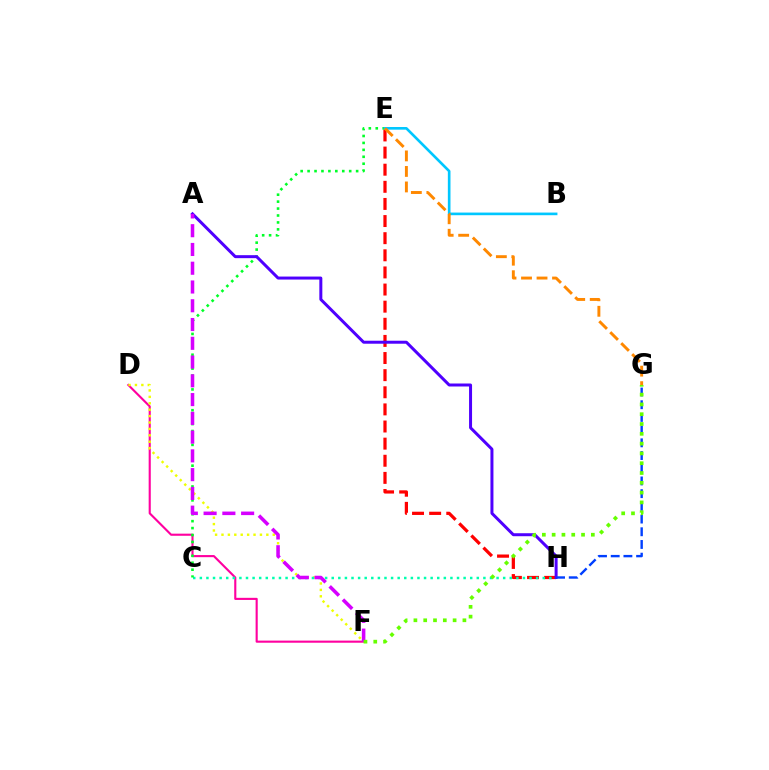{('D', 'F'): [{'color': '#ff00a0', 'line_style': 'solid', 'thickness': 1.53}, {'color': '#eeff00', 'line_style': 'dotted', 'thickness': 1.74}], ('E', 'H'): [{'color': '#ff0000', 'line_style': 'dashed', 'thickness': 2.33}], ('C', 'H'): [{'color': '#00ffaf', 'line_style': 'dotted', 'thickness': 1.79}], ('C', 'E'): [{'color': '#00ff27', 'line_style': 'dotted', 'thickness': 1.88}], ('B', 'E'): [{'color': '#00c7ff', 'line_style': 'solid', 'thickness': 1.9}], ('A', 'H'): [{'color': '#4f00ff', 'line_style': 'solid', 'thickness': 2.16}], ('G', 'H'): [{'color': '#003fff', 'line_style': 'dashed', 'thickness': 1.73}], ('A', 'F'): [{'color': '#d600ff', 'line_style': 'dashed', 'thickness': 2.55}], ('E', 'G'): [{'color': '#ff8800', 'line_style': 'dashed', 'thickness': 2.11}], ('F', 'G'): [{'color': '#66ff00', 'line_style': 'dotted', 'thickness': 2.66}]}